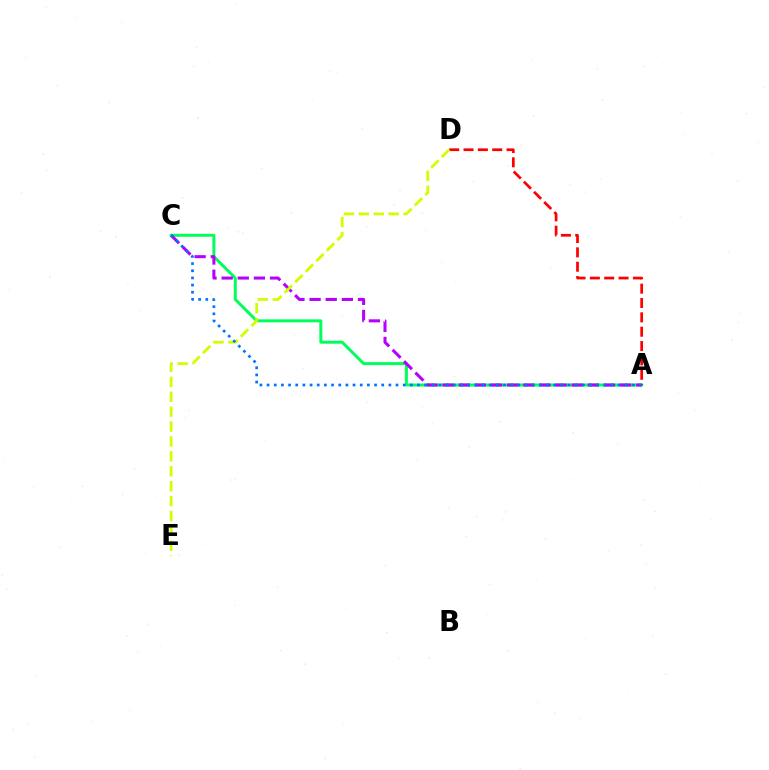{('A', 'C'): [{'color': '#00ff5c', 'line_style': 'solid', 'thickness': 2.14}, {'color': '#b900ff', 'line_style': 'dashed', 'thickness': 2.19}, {'color': '#0074ff', 'line_style': 'dotted', 'thickness': 1.95}], ('A', 'D'): [{'color': '#ff0000', 'line_style': 'dashed', 'thickness': 1.95}], ('D', 'E'): [{'color': '#d1ff00', 'line_style': 'dashed', 'thickness': 2.02}]}